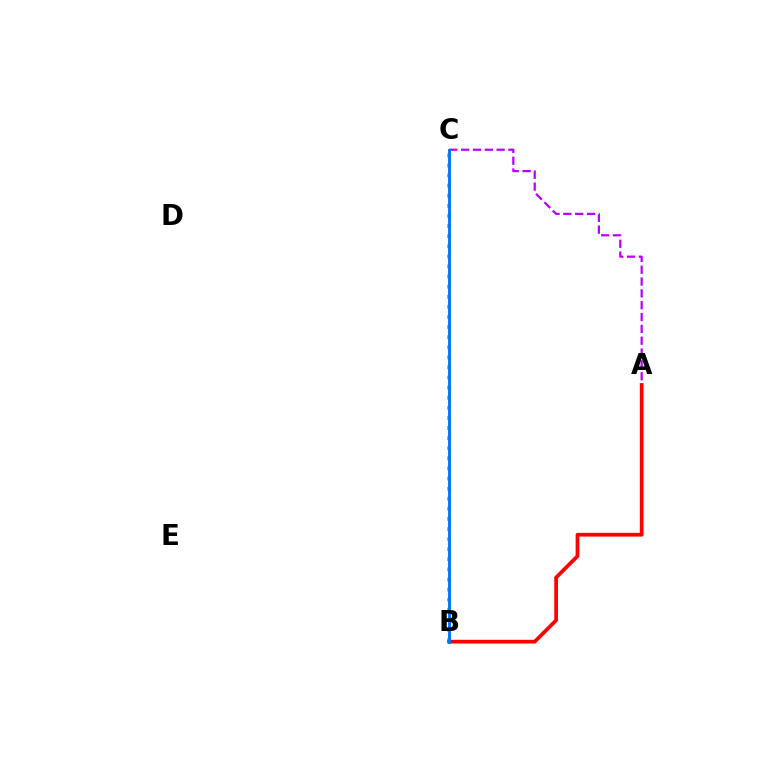{('B', 'C'): [{'color': '#00ff5c', 'line_style': 'dotted', 'thickness': 2.74}, {'color': '#d1ff00', 'line_style': 'dotted', 'thickness': 2.05}, {'color': '#0074ff', 'line_style': 'solid', 'thickness': 2.06}], ('A', 'C'): [{'color': '#b900ff', 'line_style': 'dashed', 'thickness': 1.61}], ('A', 'B'): [{'color': '#ff0000', 'line_style': 'solid', 'thickness': 2.69}]}